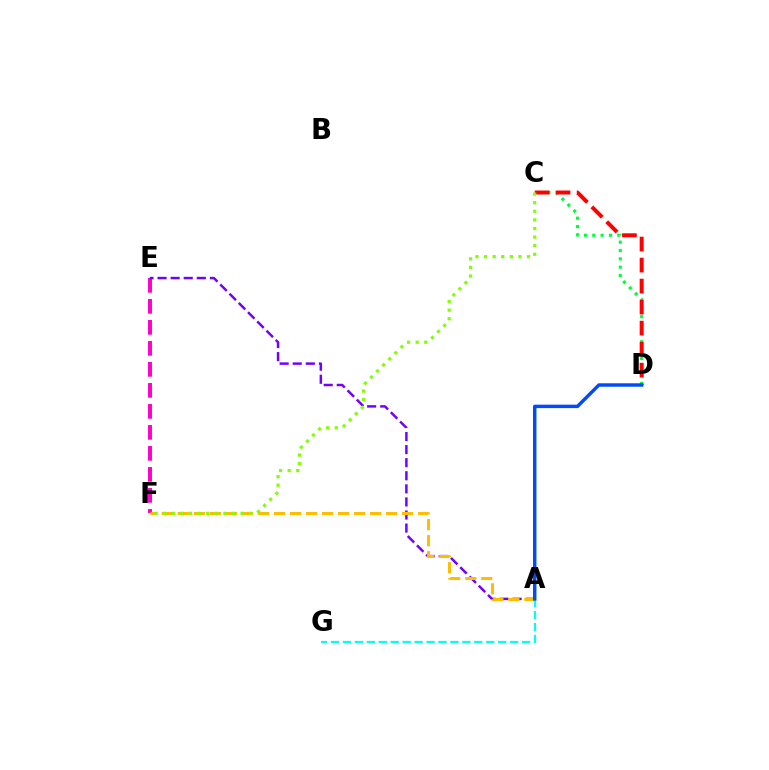{('C', 'D'): [{'color': '#00ff39', 'line_style': 'dotted', 'thickness': 2.27}, {'color': '#ff0000', 'line_style': 'dashed', 'thickness': 2.86}], ('E', 'F'): [{'color': '#ff00cf', 'line_style': 'dashed', 'thickness': 2.85}], ('A', 'E'): [{'color': '#7200ff', 'line_style': 'dashed', 'thickness': 1.78}], ('A', 'F'): [{'color': '#ffbd00', 'line_style': 'dashed', 'thickness': 2.18}], ('C', 'F'): [{'color': '#84ff00', 'line_style': 'dotted', 'thickness': 2.33}], ('A', 'G'): [{'color': '#00fff6', 'line_style': 'dashed', 'thickness': 1.62}], ('A', 'D'): [{'color': '#004bff', 'line_style': 'solid', 'thickness': 2.48}]}